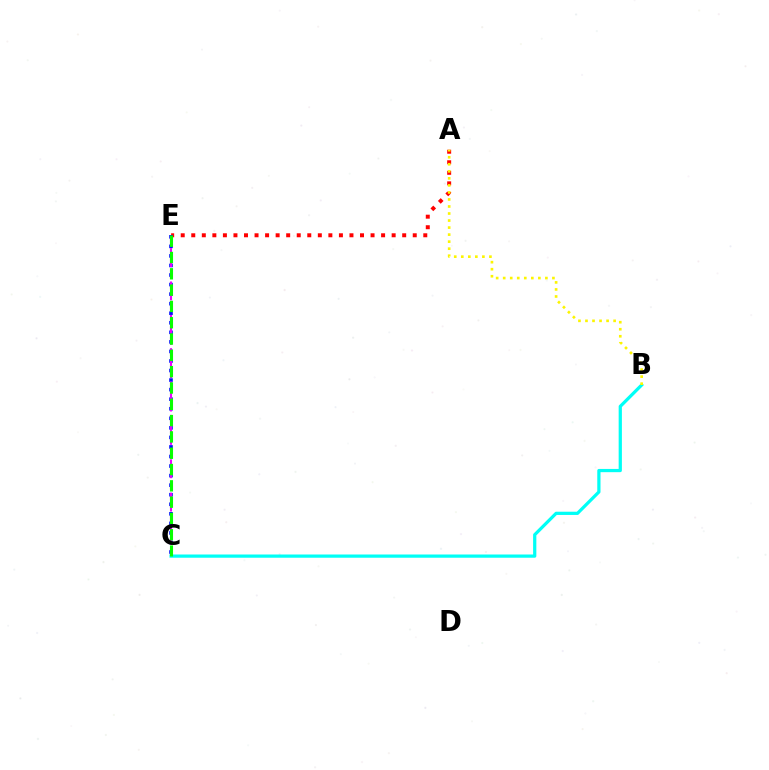{('A', 'E'): [{'color': '#ff0000', 'line_style': 'dotted', 'thickness': 2.87}], ('B', 'C'): [{'color': '#00fff6', 'line_style': 'solid', 'thickness': 2.33}], ('C', 'E'): [{'color': '#0010ff', 'line_style': 'dotted', 'thickness': 2.6}, {'color': '#ee00ff', 'line_style': 'dashed', 'thickness': 1.51}, {'color': '#08ff00', 'line_style': 'dashed', 'thickness': 2.22}], ('A', 'B'): [{'color': '#fcf500', 'line_style': 'dotted', 'thickness': 1.91}]}